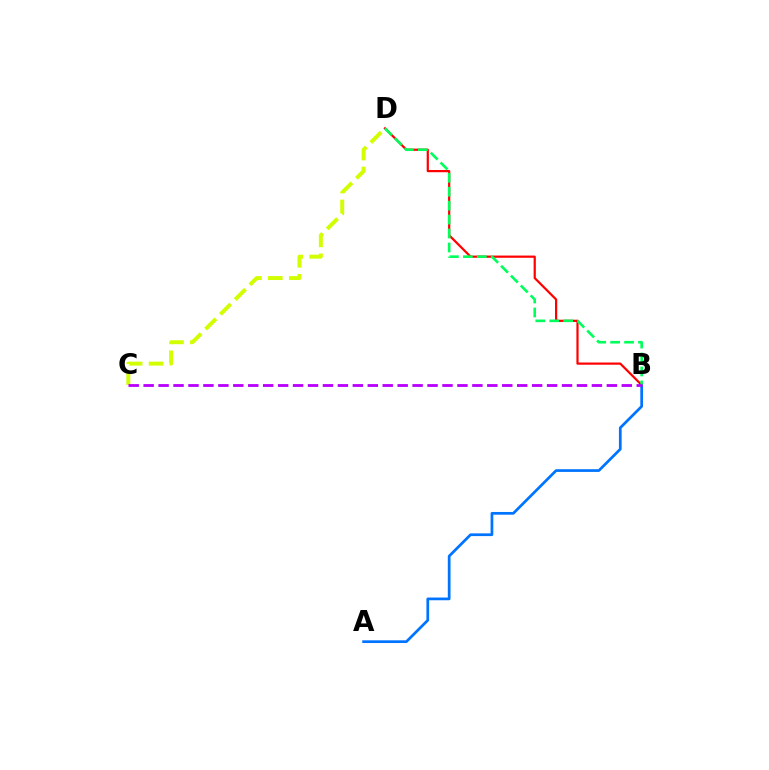{('C', 'D'): [{'color': '#d1ff00', 'line_style': 'dashed', 'thickness': 2.84}], ('B', 'D'): [{'color': '#ff0000', 'line_style': 'solid', 'thickness': 1.59}, {'color': '#00ff5c', 'line_style': 'dashed', 'thickness': 1.89}], ('A', 'B'): [{'color': '#0074ff', 'line_style': 'solid', 'thickness': 1.96}], ('B', 'C'): [{'color': '#b900ff', 'line_style': 'dashed', 'thickness': 2.03}]}